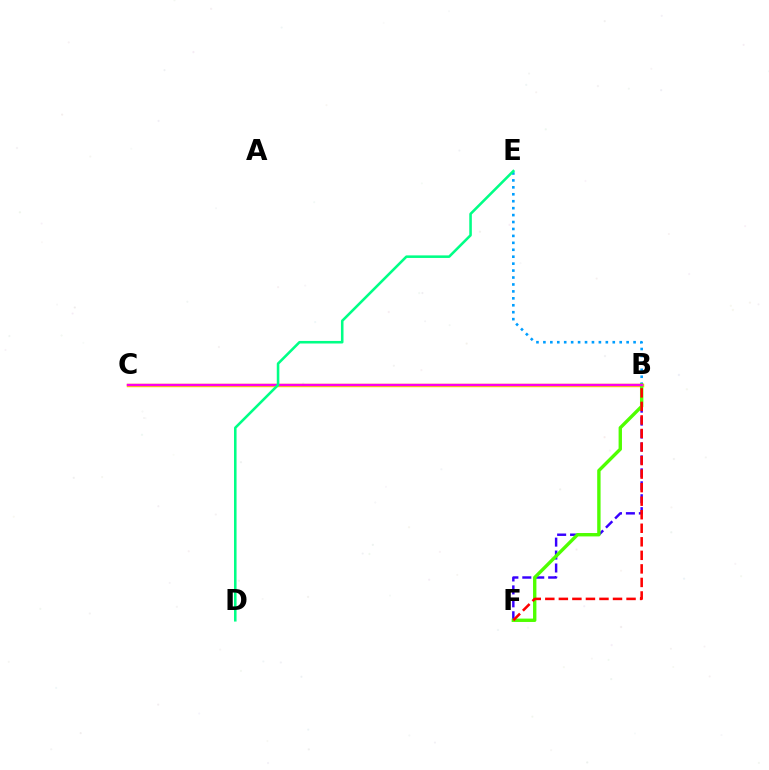{('B', 'E'): [{'color': '#009eff', 'line_style': 'dotted', 'thickness': 1.88}], ('B', 'C'): [{'color': '#ffd500', 'line_style': 'solid', 'thickness': 2.5}, {'color': '#ff00ed', 'line_style': 'solid', 'thickness': 1.72}], ('B', 'F'): [{'color': '#3700ff', 'line_style': 'dashed', 'thickness': 1.76}, {'color': '#4fff00', 'line_style': 'solid', 'thickness': 2.43}, {'color': '#ff0000', 'line_style': 'dashed', 'thickness': 1.84}], ('D', 'E'): [{'color': '#00ff86', 'line_style': 'solid', 'thickness': 1.85}]}